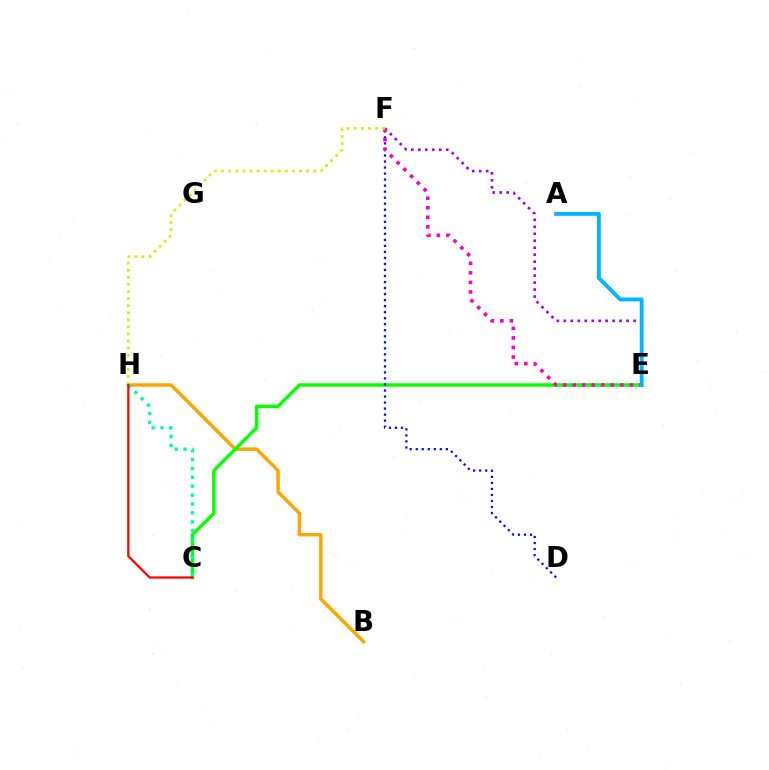{('E', 'F'): [{'color': '#9b00ff', 'line_style': 'dotted', 'thickness': 1.9}, {'color': '#ff00bd', 'line_style': 'dotted', 'thickness': 2.59}], ('B', 'H'): [{'color': '#ffa500', 'line_style': 'solid', 'thickness': 2.49}], ('C', 'E'): [{'color': '#08ff00', 'line_style': 'solid', 'thickness': 2.49}], ('D', 'F'): [{'color': '#0010ff', 'line_style': 'dotted', 'thickness': 1.64}], ('C', 'H'): [{'color': '#00ff9d', 'line_style': 'dotted', 'thickness': 2.42}, {'color': '#ff0000', 'line_style': 'solid', 'thickness': 1.63}], ('A', 'E'): [{'color': '#00b5ff', 'line_style': 'solid', 'thickness': 2.78}], ('F', 'H'): [{'color': '#b3ff00', 'line_style': 'dotted', 'thickness': 1.92}]}